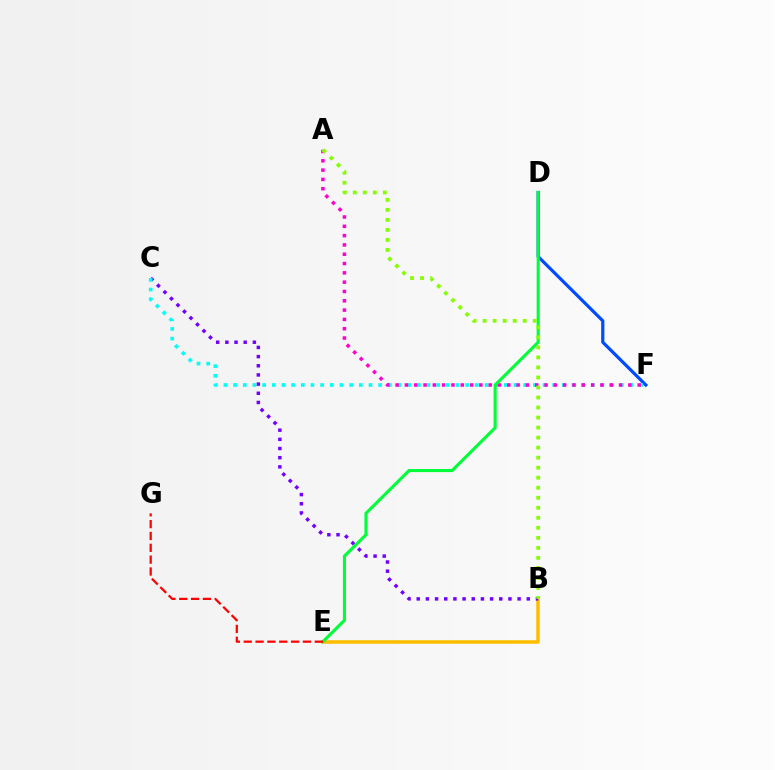{('B', 'E'): [{'color': '#ffbd00', 'line_style': 'solid', 'thickness': 2.54}], ('D', 'F'): [{'color': '#004bff', 'line_style': 'solid', 'thickness': 2.31}], ('B', 'C'): [{'color': '#7200ff', 'line_style': 'dotted', 'thickness': 2.49}], ('C', 'F'): [{'color': '#00fff6', 'line_style': 'dotted', 'thickness': 2.63}], ('A', 'F'): [{'color': '#ff00cf', 'line_style': 'dotted', 'thickness': 2.53}], ('D', 'E'): [{'color': '#00ff39', 'line_style': 'solid', 'thickness': 2.23}], ('A', 'B'): [{'color': '#84ff00', 'line_style': 'dotted', 'thickness': 2.72}], ('E', 'G'): [{'color': '#ff0000', 'line_style': 'dashed', 'thickness': 1.61}]}